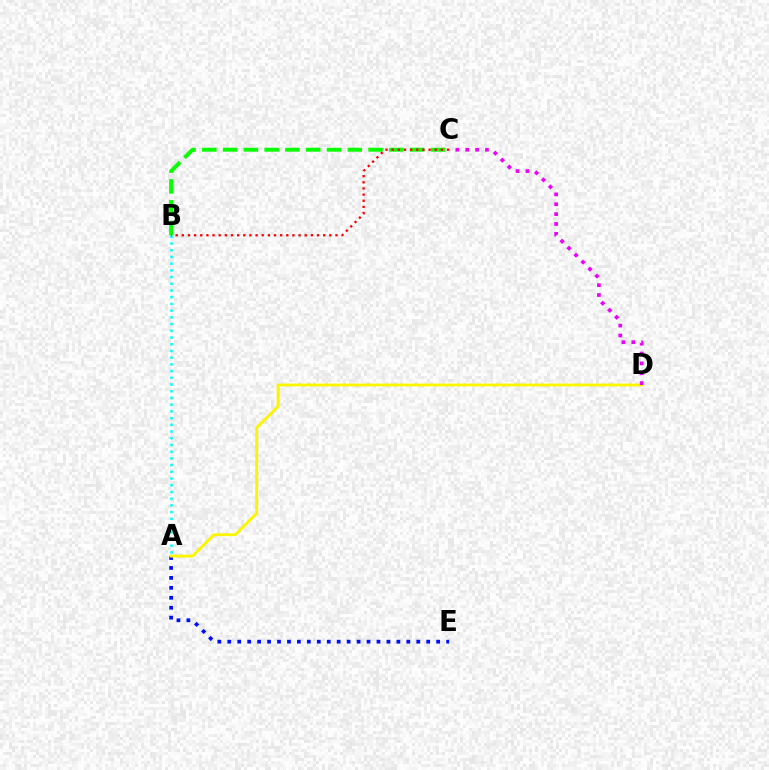{('A', 'E'): [{'color': '#0010ff', 'line_style': 'dotted', 'thickness': 2.7}], ('A', 'B'): [{'color': '#00fff6', 'line_style': 'dotted', 'thickness': 1.82}], ('B', 'C'): [{'color': '#08ff00', 'line_style': 'dashed', 'thickness': 2.82}, {'color': '#ff0000', 'line_style': 'dotted', 'thickness': 1.67}], ('A', 'D'): [{'color': '#fcf500', 'line_style': 'solid', 'thickness': 2.06}], ('C', 'D'): [{'color': '#ee00ff', 'line_style': 'dotted', 'thickness': 2.68}]}